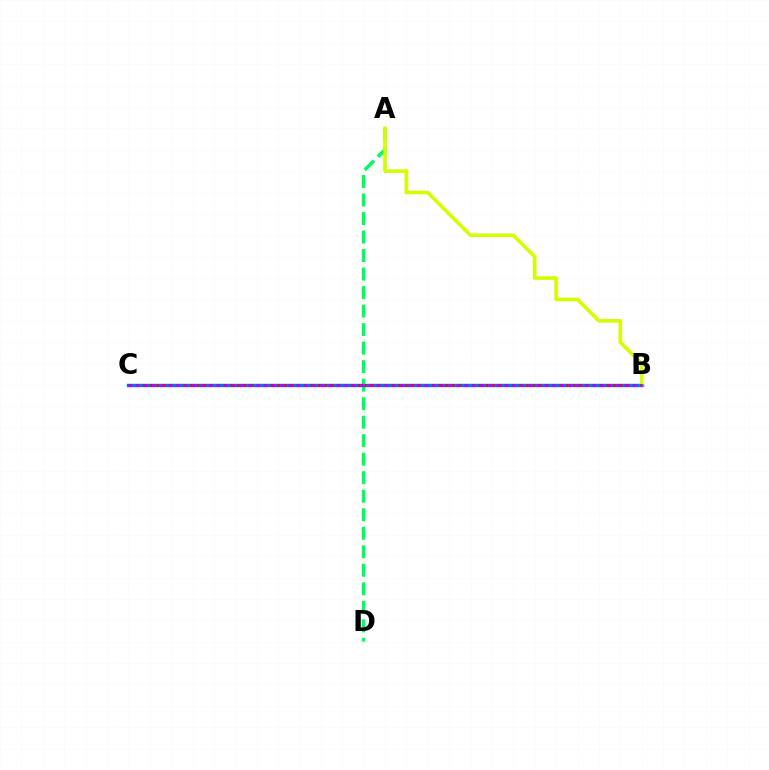{('A', 'D'): [{'color': '#00ff5c', 'line_style': 'dashed', 'thickness': 2.52}], ('B', 'C'): [{'color': '#0074ff', 'line_style': 'solid', 'thickness': 2.44}, {'color': '#ff0000', 'line_style': 'dotted', 'thickness': 1.82}, {'color': '#b900ff', 'line_style': 'dotted', 'thickness': 2.17}], ('A', 'B'): [{'color': '#d1ff00', 'line_style': 'solid', 'thickness': 2.6}]}